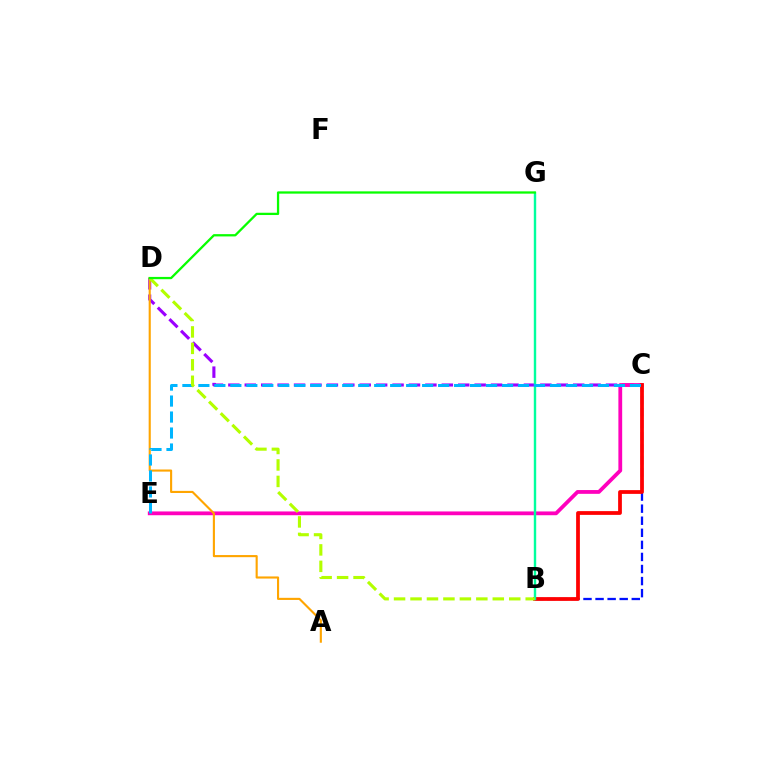{('C', 'D'): [{'color': '#9b00ff', 'line_style': 'dashed', 'thickness': 2.23}], ('B', 'C'): [{'color': '#0010ff', 'line_style': 'dashed', 'thickness': 1.64}, {'color': '#ff0000', 'line_style': 'solid', 'thickness': 2.71}], ('C', 'E'): [{'color': '#ff00bd', 'line_style': 'solid', 'thickness': 2.73}, {'color': '#00b5ff', 'line_style': 'dashed', 'thickness': 2.17}], ('B', 'G'): [{'color': '#00ff9d', 'line_style': 'solid', 'thickness': 1.73}], ('A', 'D'): [{'color': '#ffa500', 'line_style': 'solid', 'thickness': 1.53}], ('B', 'D'): [{'color': '#b3ff00', 'line_style': 'dashed', 'thickness': 2.24}], ('D', 'G'): [{'color': '#08ff00', 'line_style': 'solid', 'thickness': 1.64}]}